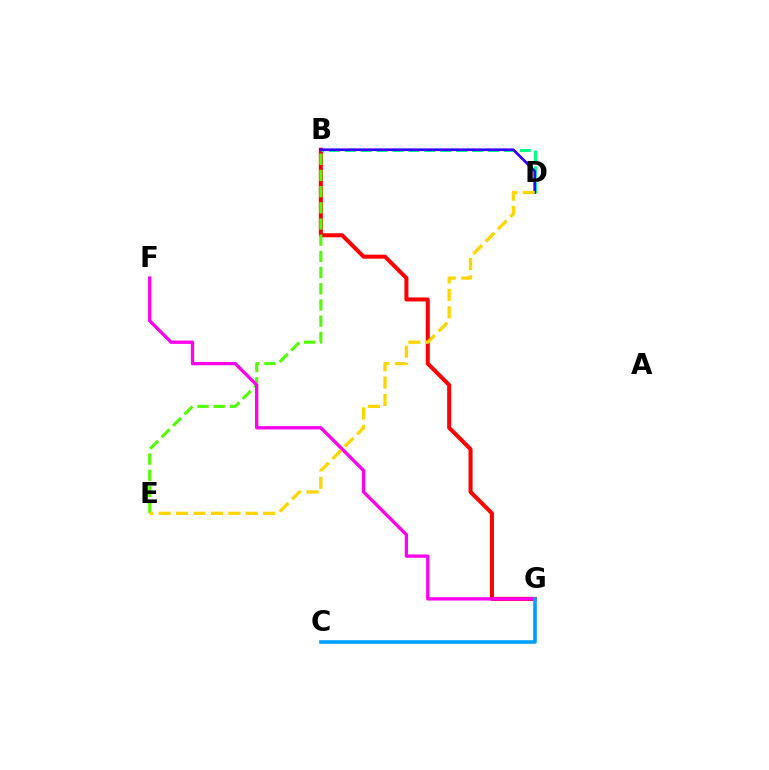{('B', 'G'): [{'color': '#ff0000', 'line_style': 'solid', 'thickness': 2.9}], ('B', 'E'): [{'color': '#4fff00', 'line_style': 'dashed', 'thickness': 2.2}], ('F', 'G'): [{'color': '#ff00ed', 'line_style': 'solid', 'thickness': 2.38}], ('C', 'G'): [{'color': '#009eff', 'line_style': 'solid', 'thickness': 2.58}], ('B', 'D'): [{'color': '#00ff86', 'line_style': 'dashed', 'thickness': 2.16}, {'color': '#3700ff', 'line_style': 'solid', 'thickness': 1.94}], ('D', 'E'): [{'color': '#ffd500', 'line_style': 'dashed', 'thickness': 2.37}]}